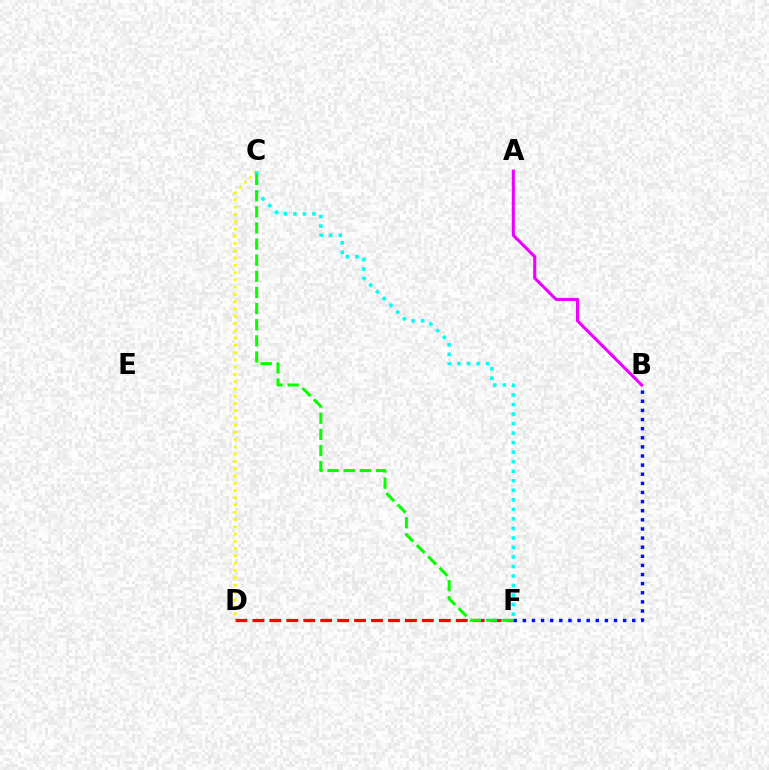{('D', 'F'): [{'color': '#ff0000', 'line_style': 'dashed', 'thickness': 2.3}], ('A', 'B'): [{'color': '#ee00ff', 'line_style': 'solid', 'thickness': 2.23}], ('C', 'D'): [{'color': '#fcf500', 'line_style': 'dotted', 'thickness': 1.97}], ('B', 'F'): [{'color': '#0010ff', 'line_style': 'dotted', 'thickness': 2.48}], ('C', 'F'): [{'color': '#00fff6', 'line_style': 'dotted', 'thickness': 2.59}, {'color': '#08ff00', 'line_style': 'dashed', 'thickness': 2.19}]}